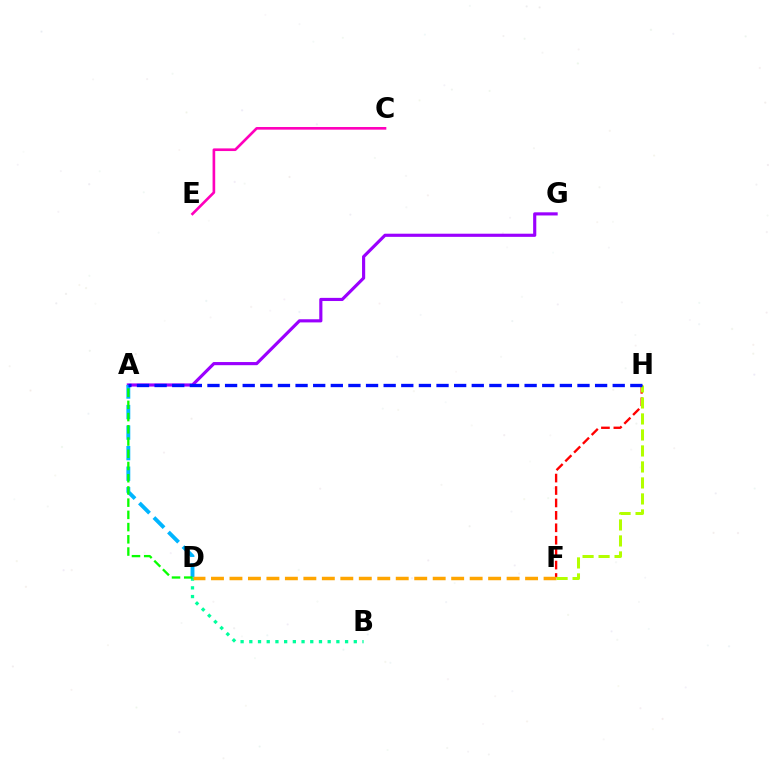{('F', 'H'): [{'color': '#ff0000', 'line_style': 'dashed', 'thickness': 1.69}, {'color': '#b3ff00', 'line_style': 'dashed', 'thickness': 2.17}], ('A', 'G'): [{'color': '#9b00ff', 'line_style': 'solid', 'thickness': 2.27}], ('B', 'D'): [{'color': '#00ff9d', 'line_style': 'dotted', 'thickness': 2.37}], ('A', 'D'): [{'color': '#00b5ff', 'line_style': 'dashed', 'thickness': 2.79}, {'color': '#08ff00', 'line_style': 'dashed', 'thickness': 1.66}], ('D', 'F'): [{'color': '#ffa500', 'line_style': 'dashed', 'thickness': 2.51}], ('A', 'H'): [{'color': '#0010ff', 'line_style': 'dashed', 'thickness': 2.39}], ('C', 'E'): [{'color': '#ff00bd', 'line_style': 'solid', 'thickness': 1.9}]}